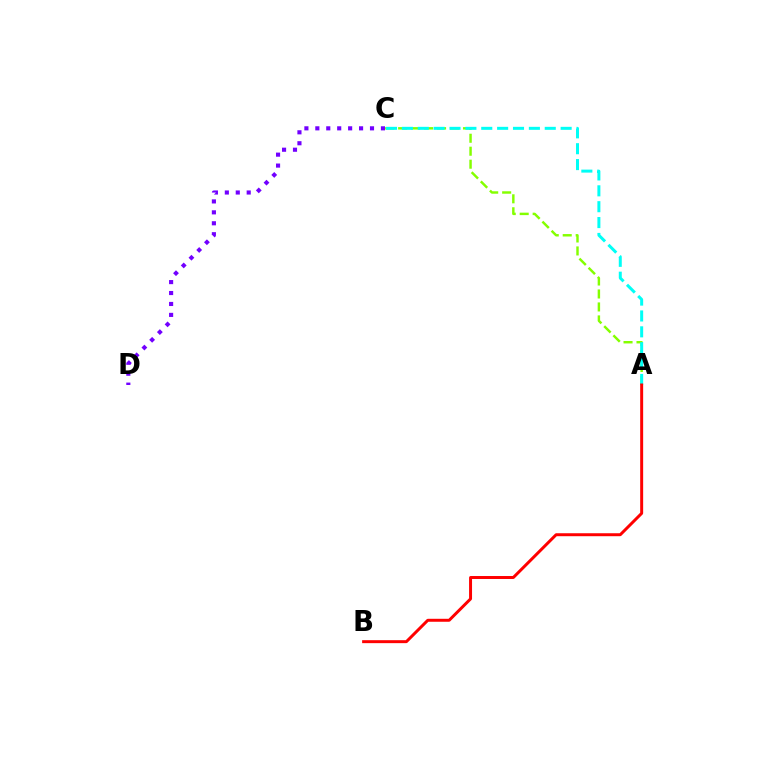{('C', 'D'): [{'color': '#7200ff', 'line_style': 'dotted', 'thickness': 2.97}], ('A', 'C'): [{'color': '#84ff00', 'line_style': 'dashed', 'thickness': 1.76}, {'color': '#00fff6', 'line_style': 'dashed', 'thickness': 2.16}], ('A', 'B'): [{'color': '#ff0000', 'line_style': 'solid', 'thickness': 2.14}]}